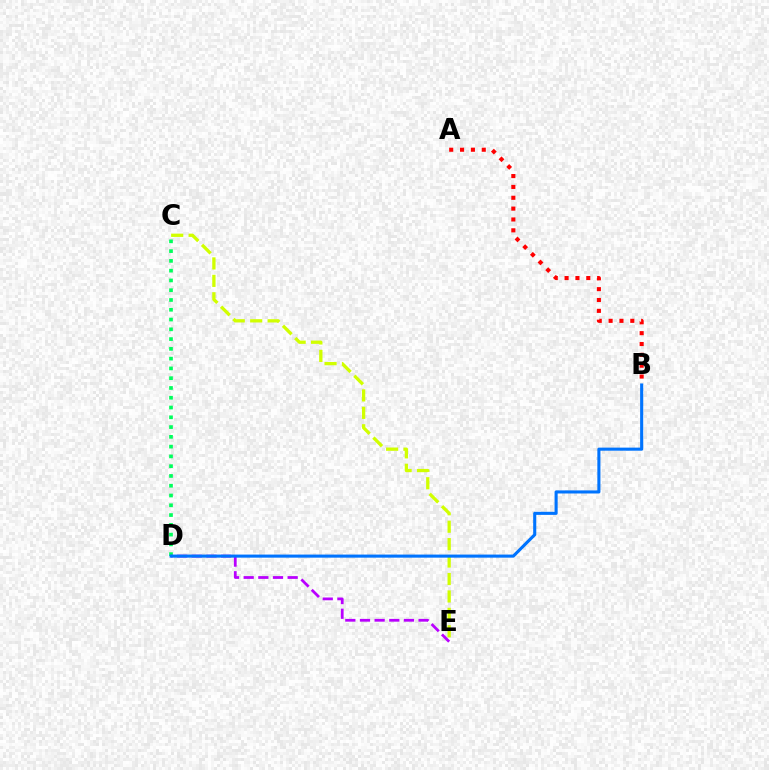{('C', 'E'): [{'color': '#d1ff00', 'line_style': 'dashed', 'thickness': 2.37}], ('C', 'D'): [{'color': '#00ff5c', 'line_style': 'dotted', 'thickness': 2.66}], ('D', 'E'): [{'color': '#b900ff', 'line_style': 'dashed', 'thickness': 1.99}], ('B', 'D'): [{'color': '#0074ff', 'line_style': 'solid', 'thickness': 2.22}], ('A', 'B'): [{'color': '#ff0000', 'line_style': 'dotted', 'thickness': 2.95}]}